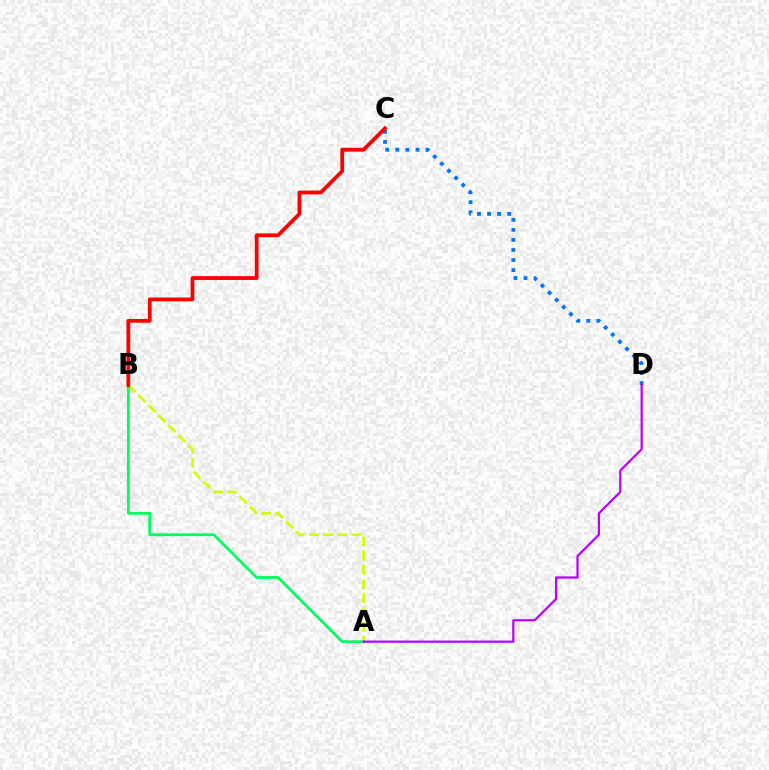{('A', 'B'): [{'color': '#d1ff00', 'line_style': 'dashed', 'thickness': 1.93}, {'color': '#00ff5c', 'line_style': 'solid', 'thickness': 2.0}], ('C', 'D'): [{'color': '#0074ff', 'line_style': 'dotted', 'thickness': 2.73}], ('B', 'C'): [{'color': '#ff0000', 'line_style': 'solid', 'thickness': 2.72}], ('A', 'D'): [{'color': '#b900ff', 'line_style': 'solid', 'thickness': 1.6}]}